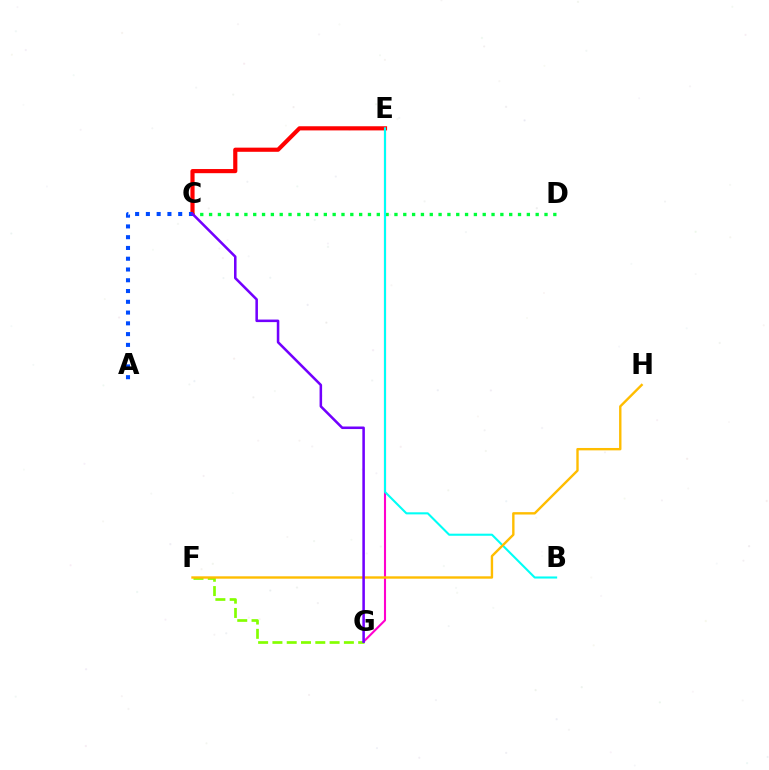{('C', 'D'): [{'color': '#00ff39', 'line_style': 'dotted', 'thickness': 2.4}], ('E', 'G'): [{'color': '#ff00cf', 'line_style': 'solid', 'thickness': 1.51}], ('C', 'E'): [{'color': '#ff0000', 'line_style': 'solid', 'thickness': 2.99}], ('B', 'E'): [{'color': '#00fff6', 'line_style': 'solid', 'thickness': 1.51}], ('A', 'C'): [{'color': '#004bff', 'line_style': 'dotted', 'thickness': 2.93}], ('F', 'G'): [{'color': '#84ff00', 'line_style': 'dashed', 'thickness': 1.94}], ('F', 'H'): [{'color': '#ffbd00', 'line_style': 'solid', 'thickness': 1.72}], ('C', 'G'): [{'color': '#7200ff', 'line_style': 'solid', 'thickness': 1.83}]}